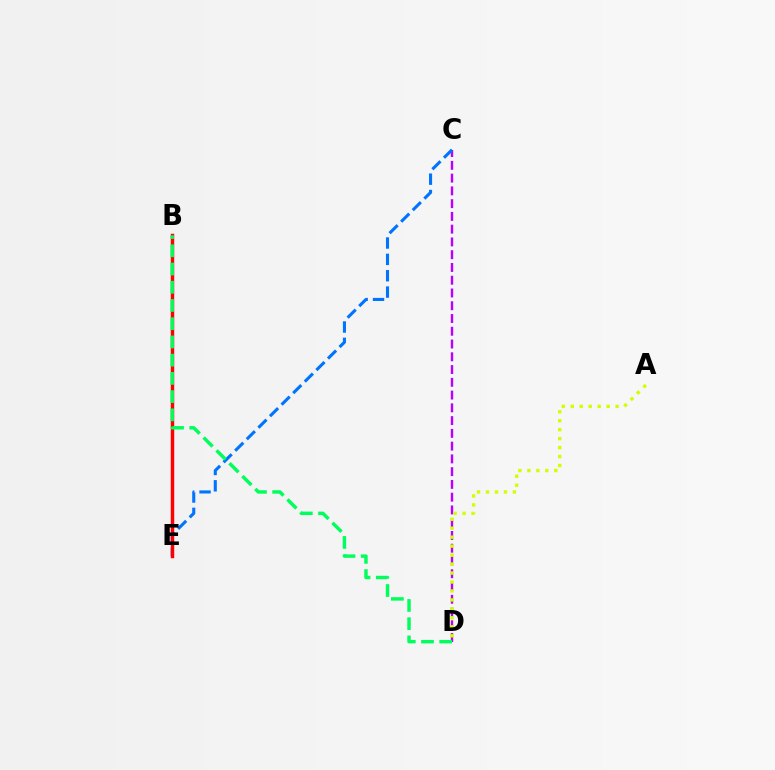{('C', 'D'): [{'color': '#b900ff', 'line_style': 'dashed', 'thickness': 1.73}], ('C', 'E'): [{'color': '#0074ff', 'line_style': 'dashed', 'thickness': 2.22}], ('B', 'E'): [{'color': '#ff0000', 'line_style': 'solid', 'thickness': 2.48}], ('A', 'D'): [{'color': '#d1ff00', 'line_style': 'dotted', 'thickness': 2.44}], ('B', 'D'): [{'color': '#00ff5c', 'line_style': 'dashed', 'thickness': 2.48}]}